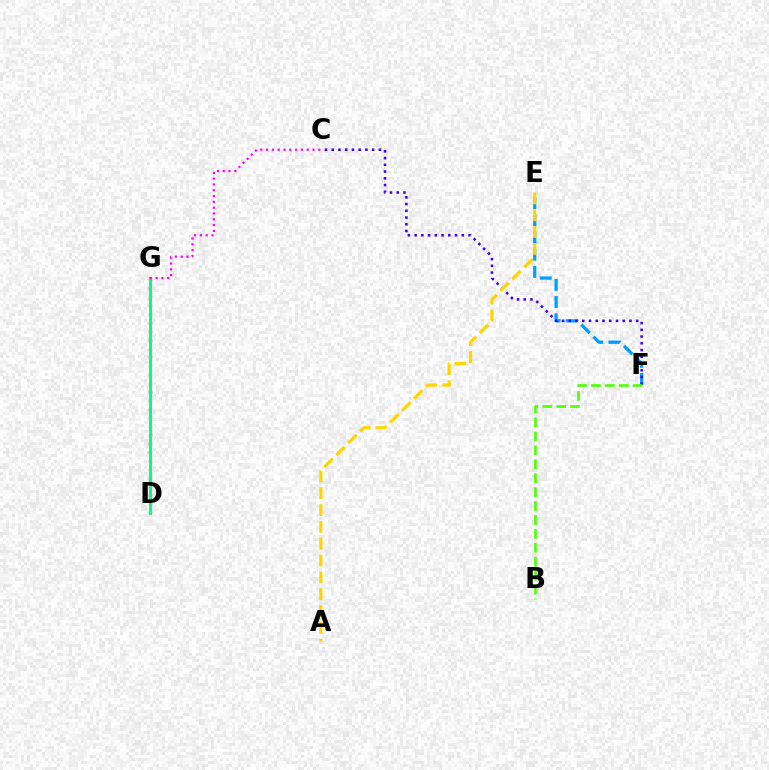{('E', 'F'): [{'color': '#009eff', 'line_style': 'dashed', 'thickness': 2.33}], ('D', 'G'): [{'color': '#ff0000', 'line_style': 'dotted', 'thickness': 2.34}, {'color': '#00ff86', 'line_style': 'solid', 'thickness': 2.17}], ('C', 'F'): [{'color': '#3700ff', 'line_style': 'dotted', 'thickness': 1.83}], ('C', 'G'): [{'color': '#ff00ed', 'line_style': 'dotted', 'thickness': 1.58}], ('A', 'E'): [{'color': '#ffd500', 'line_style': 'dashed', 'thickness': 2.29}], ('B', 'F'): [{'color': '#4fff00', 'line_style': 'dashed', 'thickness': 1.89}]}